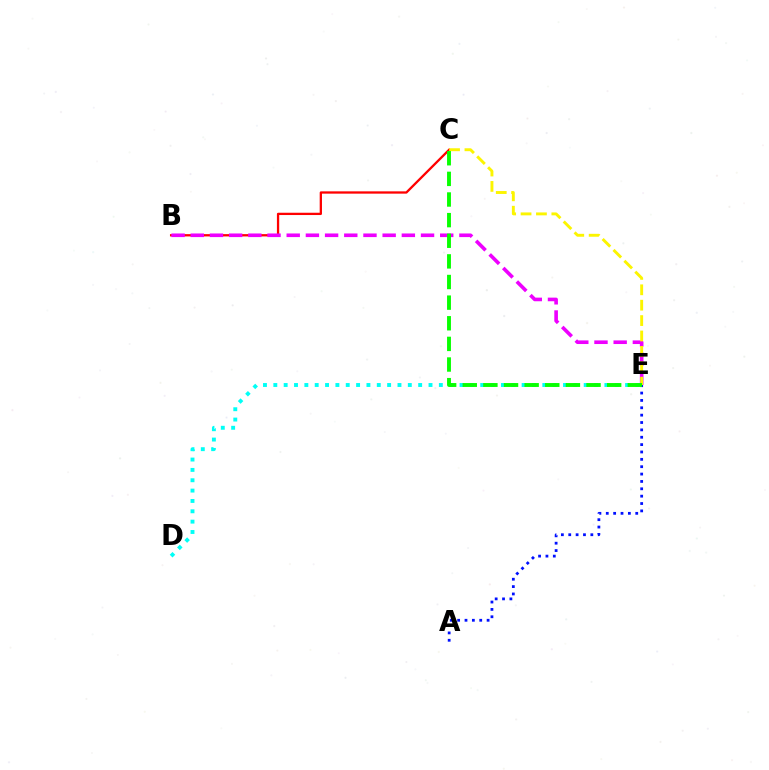{('D', 'E'): [{'color': '#00fff6', 'line_style': 'dotted', 'thickness': 2.81}], ('A', 'E'): [{'color': '#0010ff', 'line_style': 'dotted', 'thickness': 2.0}], ('B', 'C'): [{'color': '#ff0000', 'line_style': 'solid', 'thickness': 1.65}], ('B', 'E'): [{'color': '#ee00ff', 'line_style': 'dashed', 'thickness': 2.61}], ('C', 'E'): [{'color': '#fcf500', 'line_style': 'dashed', 'thickness': 2.09}, {'color': '#08ff00', 'line_style': 'dashed', 'thickness': 2.8}]}